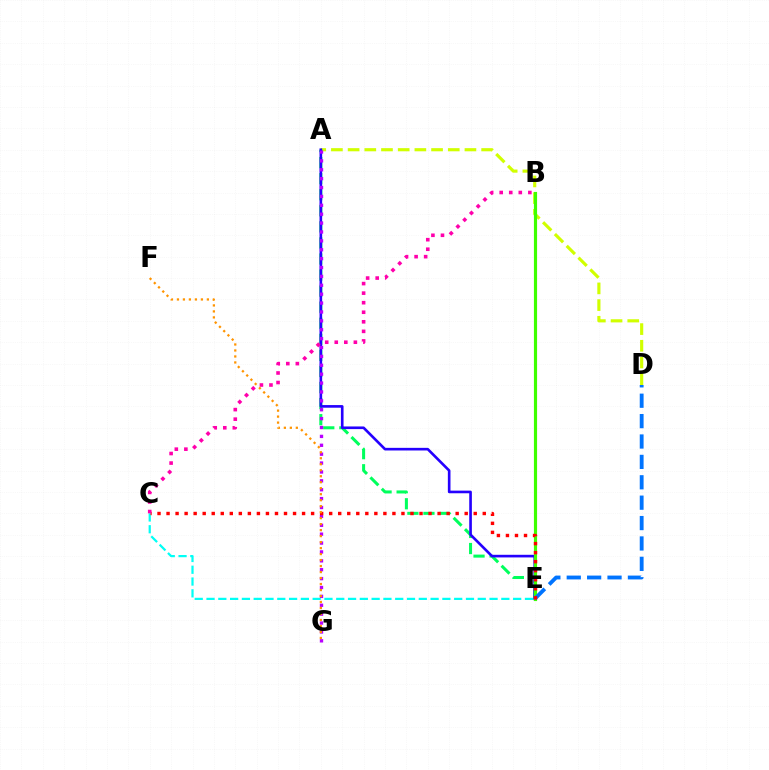{('A', 'D'): [{'color': '#d1ff00', 'line_style': 'dashed', 'thickness': 2.27}], ('A', 'E'): [{'color': '#00ff5c', 'line_style': 'dashed', 'thickness': 2.18}, {'color': '#2500ff', 'line_style': 'solid', 'thickness': 1.9}], ('C', 'E'): [{'color': '#00fff6', 'line_style': 'dashed', 'thickness': 1.6}, {'color': '#ff0000', 'line_style': 'dotted', 'thickness': 2.45}], ('B', 'E'): [{'color': '#3dff00', 'line_style': 'solid', 'thickness': 2.28}], ('D', 'E'): [{'color': '#0074ff', 'line_style': 'dashed', 'thickness': 2.77}], ('A', 'G'): [{'color': '#b900ff', 'line_style': 'dotted', 'thickness': 2.41}], ('B', 'C'): [{'color': '#ff00ac', 'line_style': 'dotted', 'thickness': 2.6}], ('F', 'G'): [{'color': '#ff9400', 'line_style': 'dotted', 'thickness': 1.63}]}